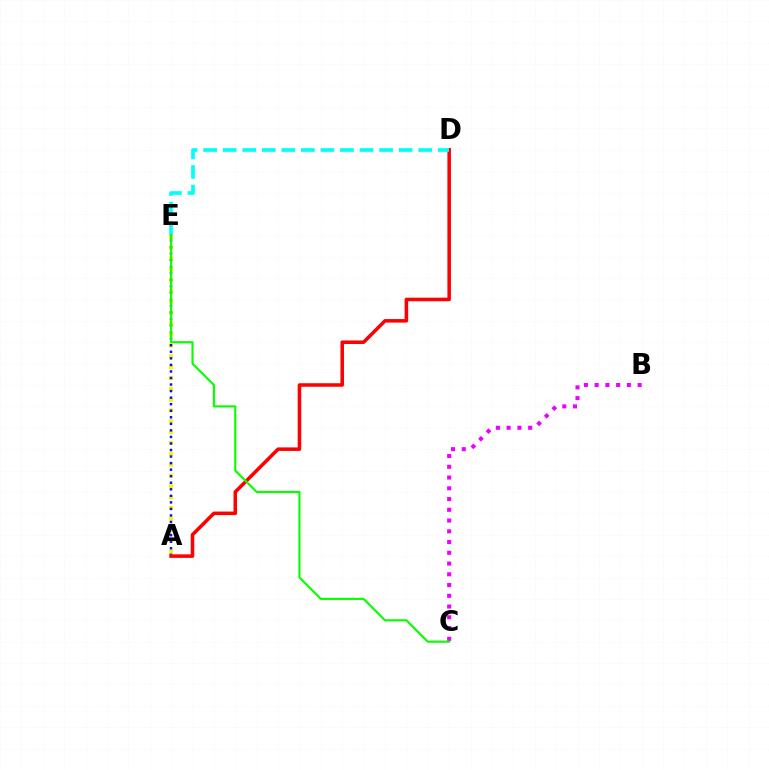{('A', 'E'): [{'color': '#fcf500', 'line_style': 'dotted', 'thickness': 2.94}, {'color': '#0010ff', 'line_style': 'dotted', 'thickness': 1.78}], ('A', 'D'): [{'color': '#ff0000', 'line_style': 'solid', 'thickness': 2.54}], ('D', 'E'): [{'color': '#00fff6', 'line_style': 'dashed', 'thickness': 2.66}], ('C', 'E'): [{'color': '#08ff00', 'line_style': 'solid', 'thickness': 1.54}], ('B', 'C'): [{'color': '#ee00ff', 'line_style': 'dotted', 'thickness': 2.92}]}